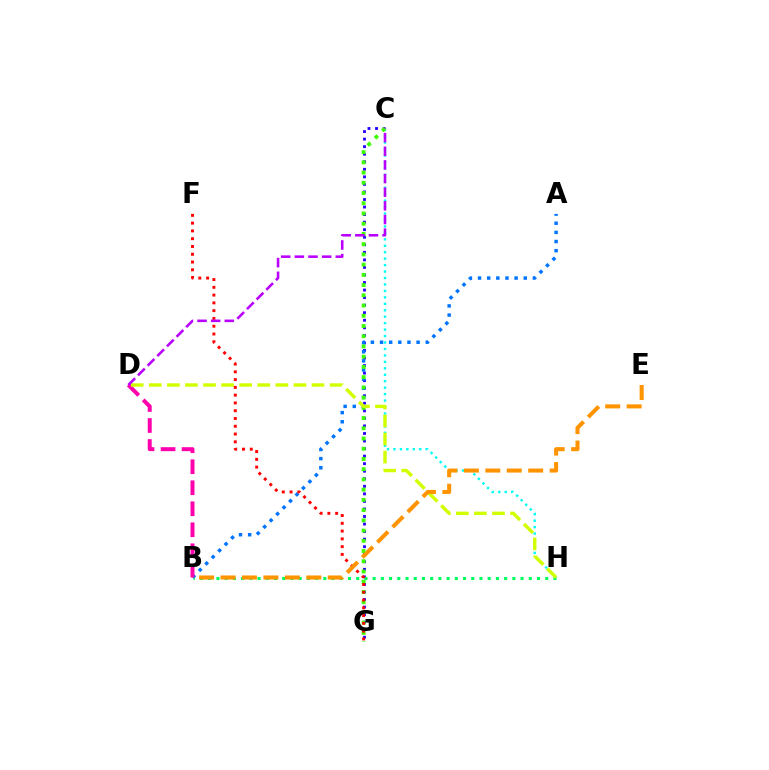{('C', 'G'): [{'color': '#2500ff', 'line_style': 'dotted', 'thickness': 2.05}, {'color': '#3dff00', 'line_style': 'dotted', 'thickness': 2.78}], ('B', 'H'): [{'color': '#00ff5c', 'line_style': 'dotted', 'thickness': 2.23}], ('A', 'B'): [{'color': '#0074ff', 'line_style': 'dotted', 'thickness': 2.48}], ('B', 'D'): [{'color': '#ff00ac', 'line_style': 'dashed', 'thickness': 2.85}], ('C', 'H'): [{'color': '#00fff6', 'line_style': 'dotted', 'thickness': 1.75}], ('D', 'H'): [{'color': '#d1ff00', 'line_style': 'dashed', 'thickness': 2.46}], ('F', 'G'): [{'color': '#ff0000', 'line_style': 'dotted', 'thickness': 2.11}], ('C', 'D'): [{'color': '#b900ff', 'line_style': 'dashed', 'thickness': 1.85}], ('B', 'E'): [{'color': '#ff9400', 'line_style': 'dashed', 'thickness': 2.91}]}